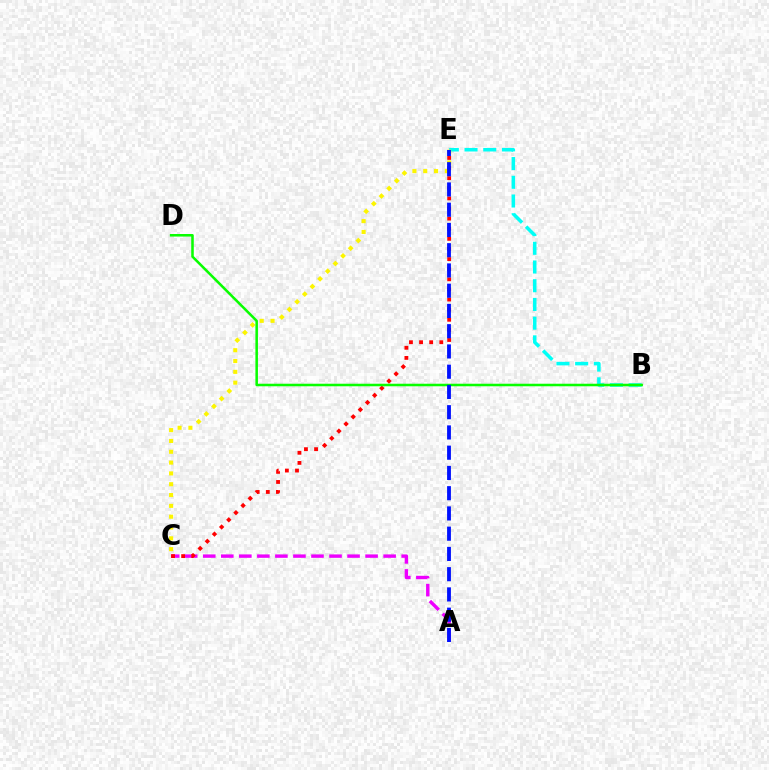{('A', 'C'): [{'color': '#ee00ff', 'line_style': 'dashed', 'thickness': 2.45}], ('B', 'E'): [{'color': '#00fff6', 'line_style': 'dashed', 'thickness': 2.54}], ('C', 'E'): [{'color': '#fcf500', 'line_style': 'dotted', 'thickness': 2.94}, {'color': '#ff0000', 'line_style': 'dotted', 'thickness': 2.75}], ('B', 'D'): [{'color': '#08ff00', 'line_style': 'solid', 'thickness': 1.83}], ('A', 'E'): [{'color': '#0010ff', 'line_style': 'dashed', 'thickness': 2.75}]}